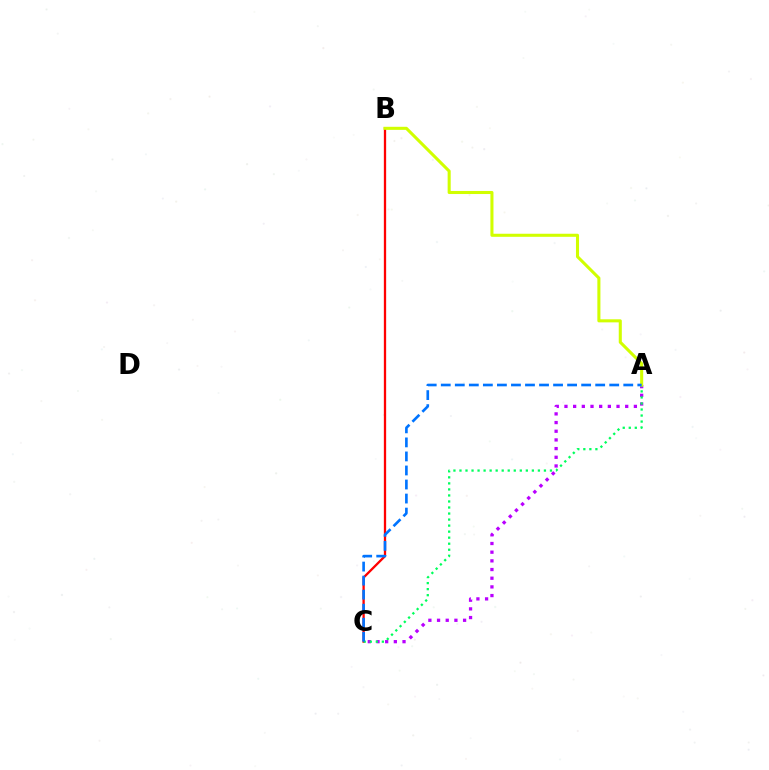{('A', 'C'): [{'color': '#b900ff', 'line_style': 'dotted', 'thickness': 2.36}, {'color': '#00ff5c', 'line_style': 'dotted', 'thickness': 1.64}, {'color': '#0074ff', 'line_style': 'dashed', 'thickness': 1.91}], ('B', 'C'): [{'color': '#ff0000', 'line_style': 'solid', 'thickness': 1.65}], ('A', 'B'): [{'color': '#d1ff00', 'line_style': 'solid', 'thickness': 2.21}]}